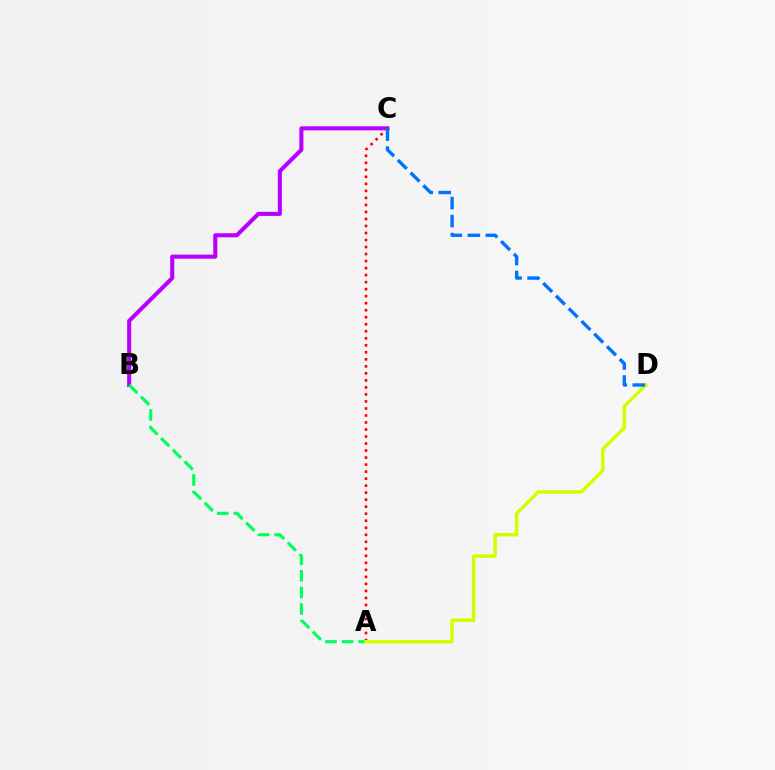{('B', 'C'): [{'color': '#b900ff', 'line_style': 'solid', 'thickness': 2.93}], ('A', 'B'): [{'color': '#00ff5c', 'line_style': 'dashed', 'thickness': 2.25}], ('A', 'C'): [{'color': '#ff0000', 'line_style': 'dotted', 'thickness': 1.91}], ('A', 'D'): [{'color': '#d1ff00', 'line_style': 'solid', 'thickness': 2.52}], ('C', 'D'): [{'color': '#0074ff', 'line_style': 'dashed', 'thickness': 2.44}]}